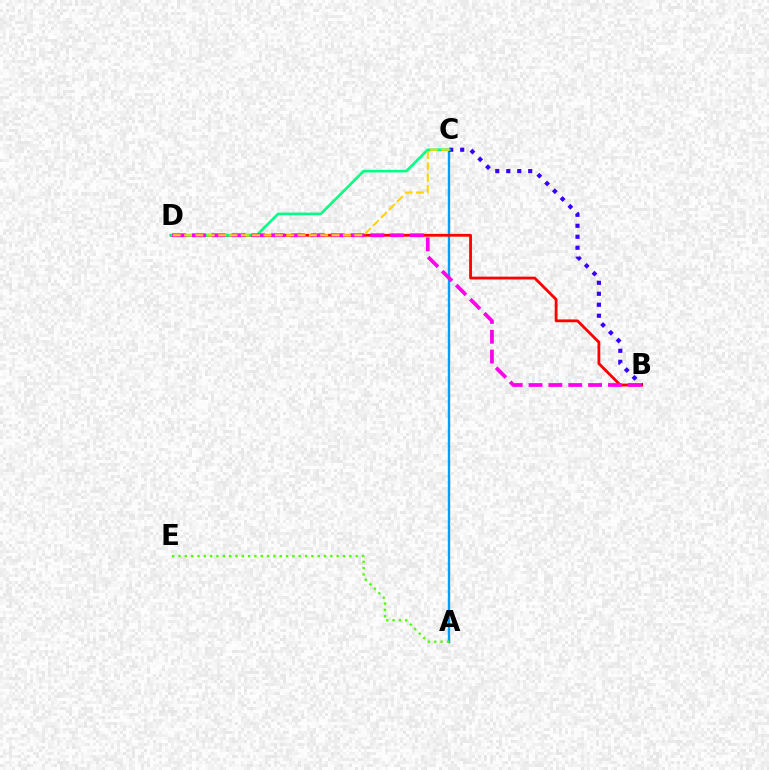{('A', 'C'): [{'color': '#009eff', 'line_style': 'solid', 'thickness': 1.7}], ('B', 'D'): [{'color': '#ff0000', 'line_style': 'solid', 'thickness': 2.02}, {'color': '#ff00ed', 'line_style': 'dashed', 'thickness': 2.69}], ('A', 'E'): [{'color': '#4fff00', 'line_style': 'dotted', 'thickness': 1.72}], ('B', 'C'): [{'color': '#3700ff', 'line_style': 'dotted', 'thickness': 2.98}], ('C', 'D'): [{'color': '#00ff86', 'line_style': 'solid', 'thickness': 1.89}, {'color': '#ffd500', 'line_style': 'dashed', 'thickness': 1.54}]}